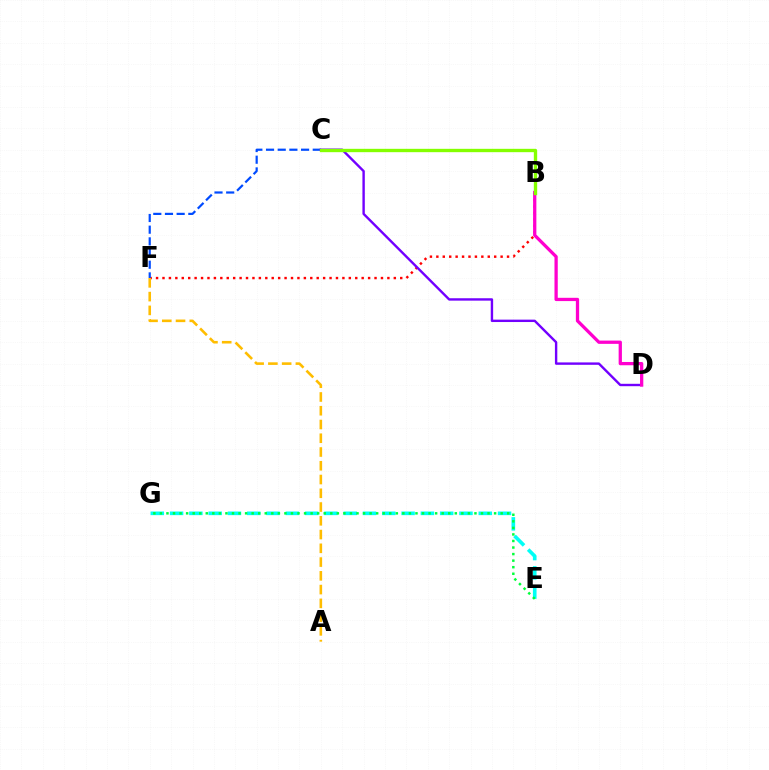{('E', 'G'): [{'color': '#00fff6', 'line_style': 'dashed', 'thickness': 2.62}, {'color': '#00ff39', 'line_style': 'dotted', 'thickness': 1.78}], ('B', 'F'): [{'color': '#ff0000', 'line_style': 'dotted', 'thickness': 1.75}], ('C', 'F'): [{'color': '#004bff', 'line_style': 'dashed', 'thickness': 1.59}], ('C', 'D'): [{'color': '#7200ff', 'line_style': 'solid', 'thickness': 1.72}], ('B', 'D'): [{'color': '#ff00cf', 'line_style': 'solid', 'thickness': 2.36}], ('A', 'F'): [{'color': '#ffbd00', 'line_style': 'dashed', 'thickness': 1.87}], ('B', 'C'): [{'color': '#84ff00', 'line_style': 'solid', 'thickness': 2.41}]}